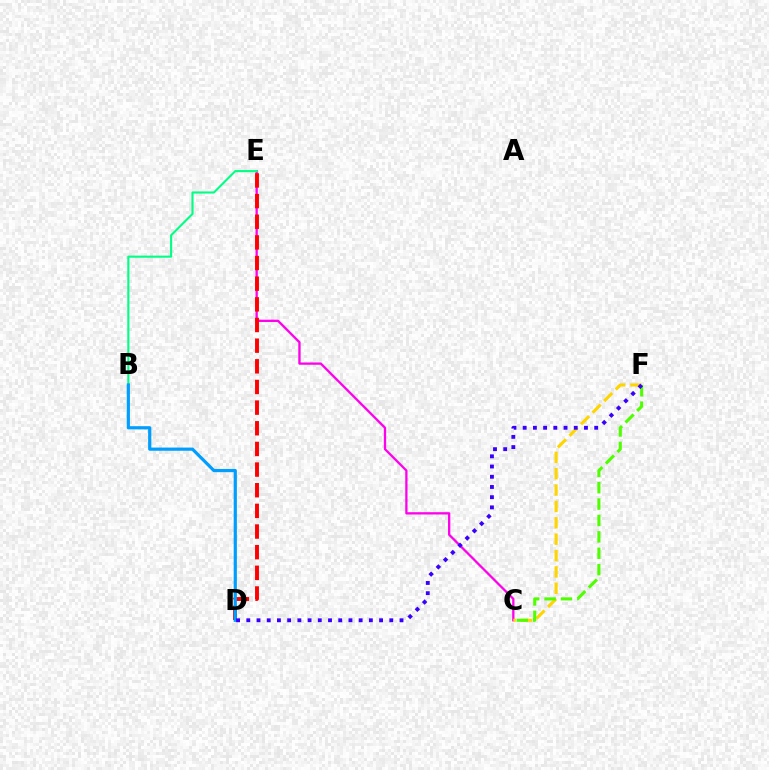{('C', 'E'): [{'color': '#ff00ed', 'line_style': 'solid', 'thickness': 1.65}], ('C', 'F'): [{'color': '#ffd500', 'line_style': 'dashed', 'thickness': 2.22}, {'color': '#4fff00', 'line_style': 'dashed', 'thickness': 2.23}], ('D', 'E'): [{'color': '#ff0000', 'line_style': 'dashed', 'thickness': 2.81}], ('B', 'E'): [{'color': '#00ff86', 'line_style': 'solid', 'thickness': 1.52}], ('B', 'D'): [{'color': '#009eff', 'line_style': 'solid', 'thickness': 2.3}], ('D', 'F'): [{'color': '#3700ff', 'line_style': 'dotted', 'thickness': 2.78}]}